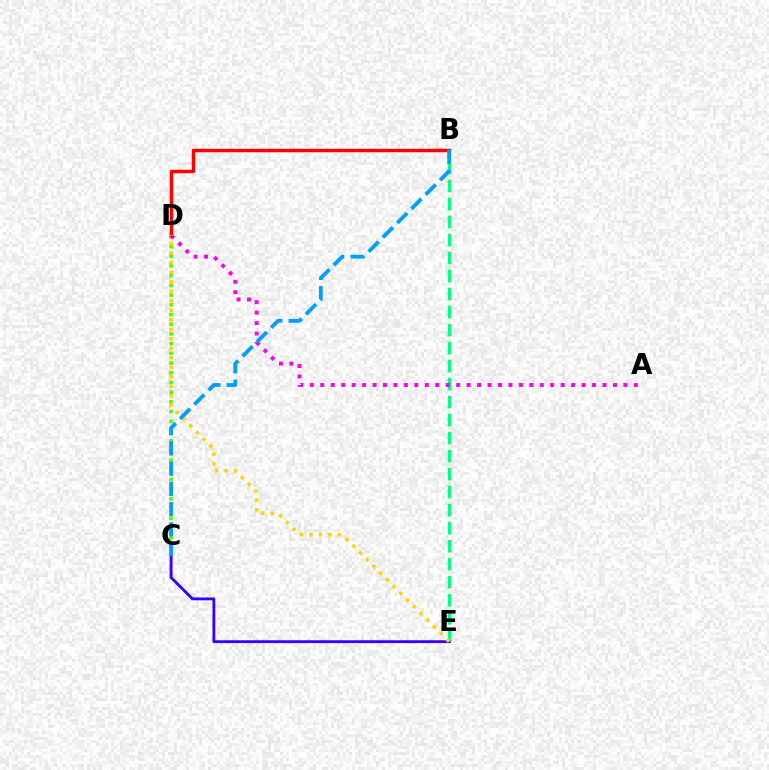{('C', 'D'): [{'color': '#4fff00', 'line_style': 'dotted', 'thickness': 2.64}], ('B', 'E'): [{'color': '#00ff86', 'line_style': 'dashed', 'thickness': 2.45}], ('C', 'E'): [{'color': '#3700ff', 'line_style': 'solid', 'thickness': 2.05}], ('A', 'D'): [{'color': '#ff00ed', 'line_style': 'dotted', 'thickness': 2.84}], ('B', 'D'): [{'color': '#ff0000', 'line_style': 'solid', 'thickness': 2.51}], ('D', 'E'): [{'color': '#ffd500', 'line_style': 'dotted', 'thickness': 2.59}], ('B', 'C'): [{'color': '#009eff', 'line_style': 'dashed', 'thickness': 2.74}]}